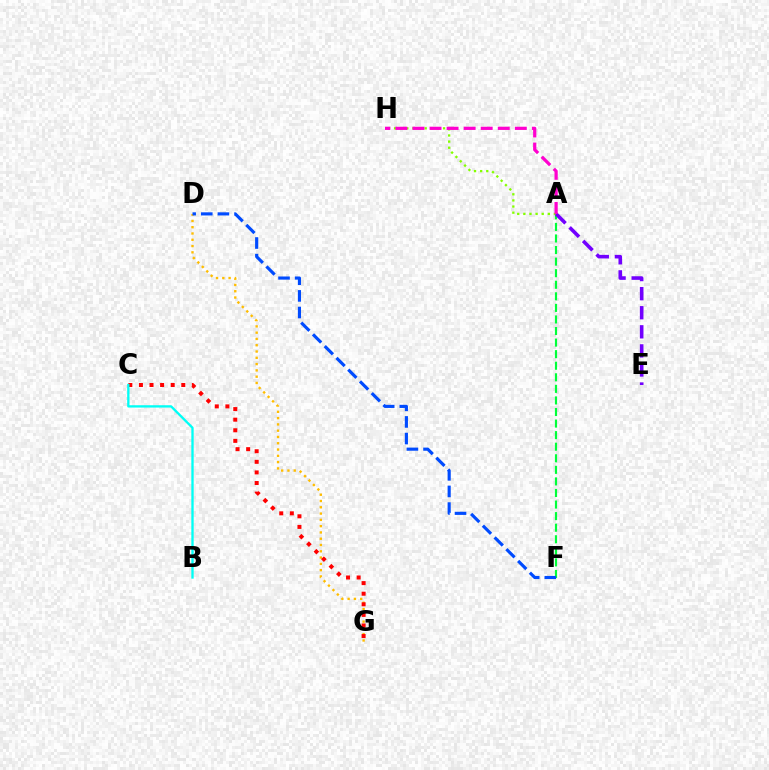{('A', 'F'): [{'color': '#00ff39', 'line_style': 'dashed', 'thickness': 1.57}], ('A', 'H'): [{'color': '#84ff00', 'line_style': 'dotted', 'thickness': 1.66}, {'color': '#ff00cf', 'line_style': 'dashed', 'thickness': 2.32}], ('D', 'G'): [{'color': '#ffbd00', 'line_style': 'dotted', 'thickness': 1.71}], ('C', 'G'): [{'color': '#ff0000', 'line_style': 'dotted', 'thickness': 2.88}], ('D', 'F'): [{'color': '#004bff', 'line_style': 'dashed', 'thickness': 2.26}], ('A', 'E'): [{'color': '#7200ff', 'line_style': 'dashed', 'thickness': 2.59}], ('B', 'C'): [{'color': '#00fff6', 'line_style': 'solid', 'thickness': 1.67}]}